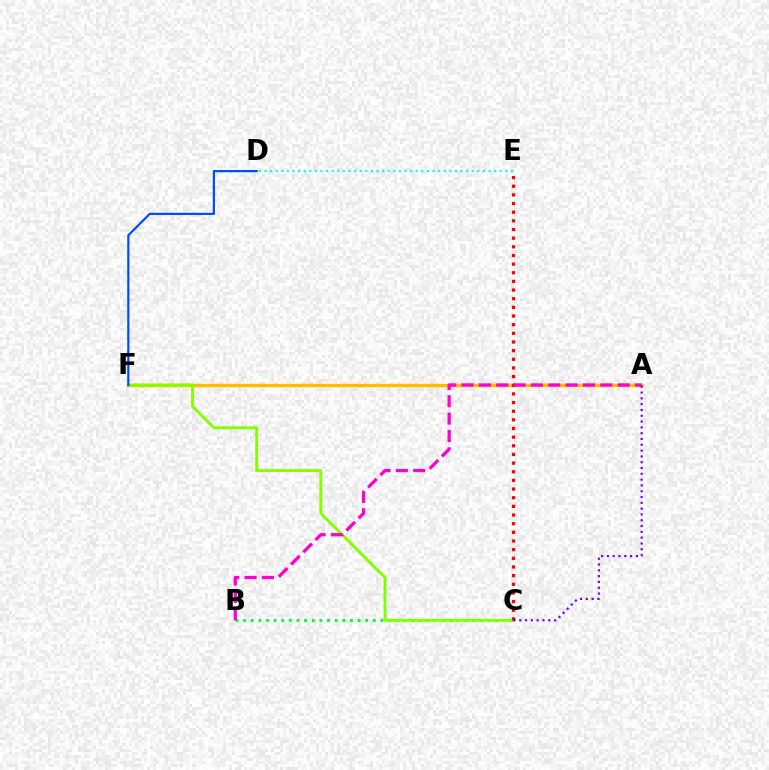{('A', 'F'): [{'color': '#ffbd00', 'line_style': 'solid', 'thickness': 2.44}], ('B', 'C'): [{'color': '#00ff39', 'line_style': 'dotted', 'thickness': 2.07}], ('C', 'F'): [{'color': '#84ff00', 'line_style': 'solid', 'thickness': 2.09}], ('D', 'E'): [{'color': '#00fff6', 'line_style': 'dotted', 'thickness': 1.52}], ('C', 'E'): [{'color': '#ff0000', 'line_style': 'dotted', 'thickness': 2.35}], ('A', 'B'): [{'color': '#ff00cf', 'line_style': 'dashed', 'thickness': 2.36}], ('D', 'F'): [{'color': '#004bff', 'line_style': 'solid', 'thickness': 1.59}], ('A', 'C'): [{'color': '#7200ff', 'line_style': 'dotted', 'thickness': 1.58}]}